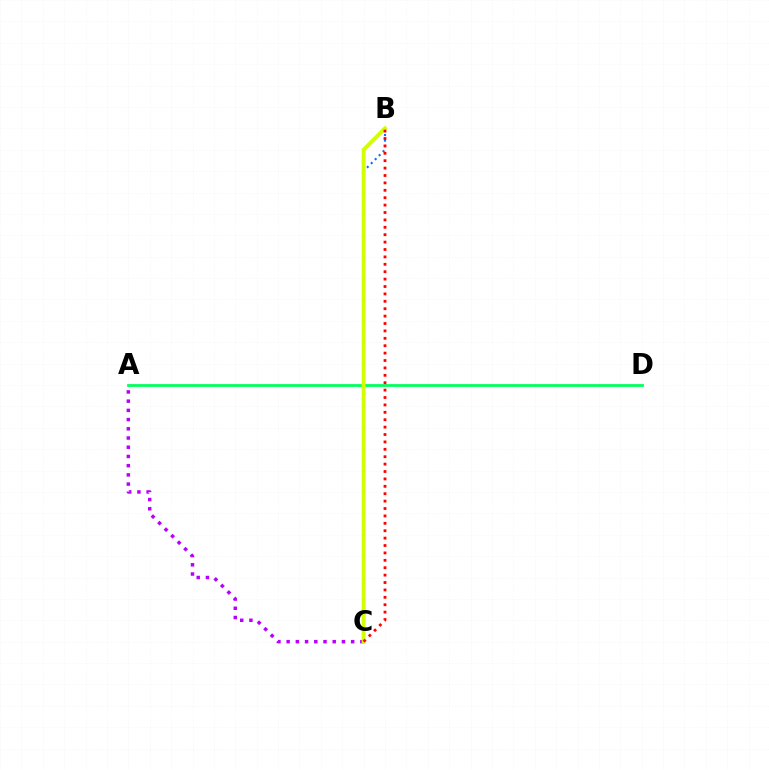{('A', 'D'): [{'color': '#00ff5c', 'line_style': 'solid', 'thickness': 1.99}], ('A', 'C'): [{'color': '#b900ff', 'line_style': 'dotted', 'thickness': 2.5}], ('B', 'C'): [{'color': '#0074ff', 'line_style': 'dotted', 'thickness': 1.52}, {'color': '#d1ff00', 'line_style': 'solid', 'thickness': 2.8}, {'color': '#ff0000', 'line_style': 'dotted', 'thickness': 2.01}]}